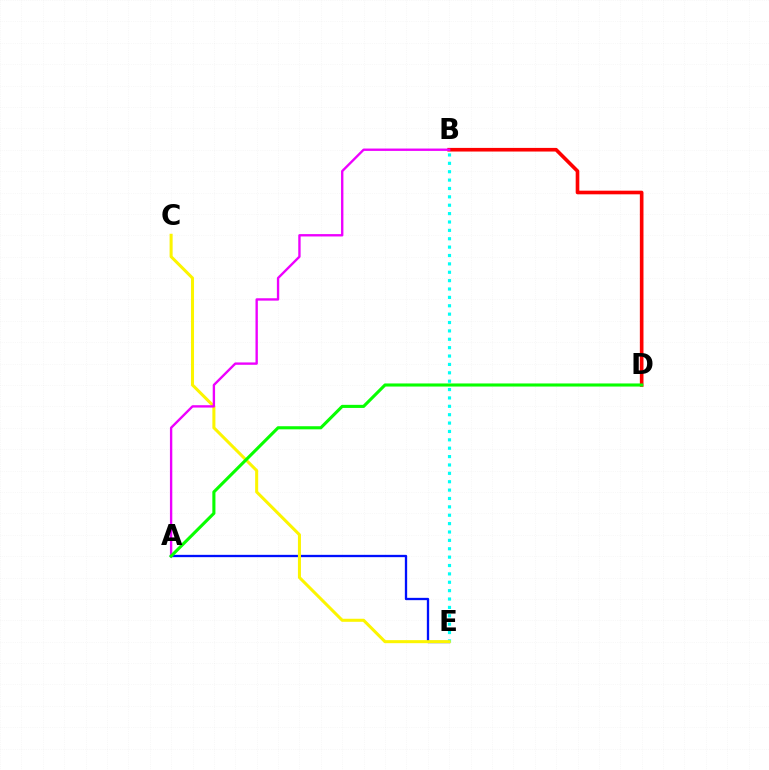{('B', 'D'): [{'color': '#ff0000', 'line_style': 'solid', 'thickness': 2.61}], ('A', 'E'): [{'color': '#0010ff', 'line_style': 'solid', 'thickness': 1.67}], ('B', 'E'): [{'color': '#00fff6', 'line_style': 'dotted', 'thickness': 2.28}], ('C', 'E'): [{'color': '#fcf500', 'line_style': 'solid', 'thickness': 2.18}], ('A', 'B'): [{'color': '#ee00ff', 'line_style': 'solid', 'thickness': 1.7}], ('A', 'D'): [{'color': '#08ff00', 'line_style': 'solid', 'thickness': 2.23}]}